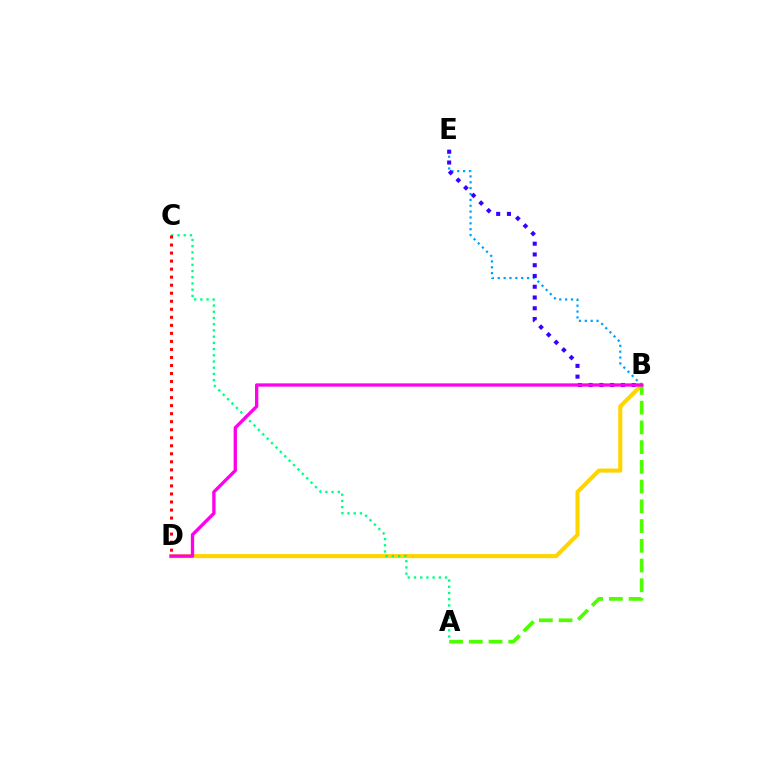{('B', 'D'): [{'color': '#ffd500', 'line_style': 'solid', 'thickness': 2.94}, {'color': '#ff00ed', 'line_style': 'solid', 'thickness': 2.38}], ('B', 'E'): [{'color': '#009eff', 'line_style': 'dotted', 'thickness': 1.59}, {'color': '#3700ff', 'line_style': 'dotted', 'thickness': 2.92}], ('A', 'C'): [{'color': '#00ff86', 'line_style': 'dotted', 'thickness': 1.69}], ('A', 'B'): [{'color': '#4fff00', 'line_style': 'dashed', 'thickness': 2.68}], ('C', 'D'): [{'color': '#ff0000', 'line_style': 'dotted', 'thickness': 2.18}]}